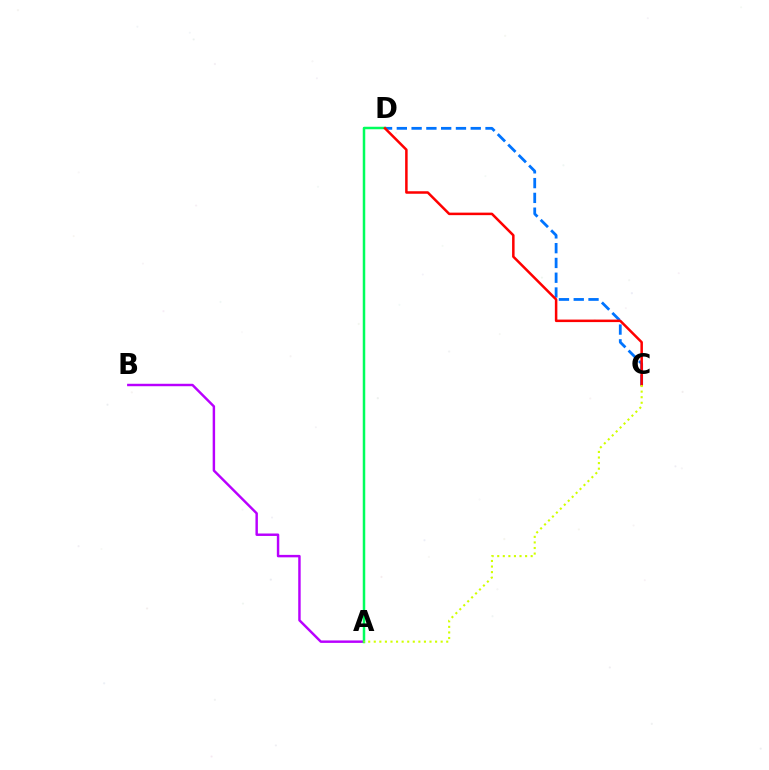{('C', 'D'): [{'color': '#0074ff', 'line_style': 'dashed', 'thickness': 2.01}, {'color': '#ff0000', 'line_style': 'solid', 'thickness': 1.81}], ('A', 'B'): [{'color': '#b900ff', 'line_style': 'solid', 'thickness': 1.76}], ('A', 'D'): [{'color': '#00ff5c', 'line_style': 'solid', 'thickness': 1.8}], ('A', 'C'): [{'color': '#d1ff00', 'line_style': 'dotted', 'thickness': 1.51}]}